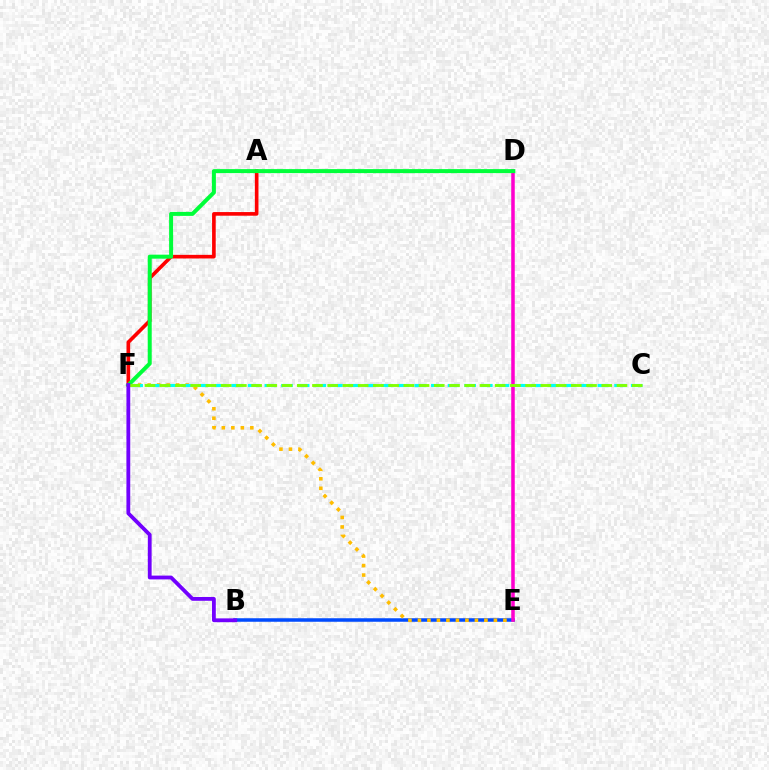{('B', 'E'): [{'color': '#004bff', 'line_style': 'solid', 'thickness': 2.53}], ('A', 'F'): [{'color': '#ff0000', 'line_style': 'solid', 'thickness': 2.62}], ('E', 'F'): [{'color': '#ffbd00', 'line_style': 'dotted', 'thickness': 2.58}], ('D', 'E'): [{'color': '#ff00cf', 'line_style': 'solid', 'thickness': 2.54}], ('C', 'F'): [{'color': '#00fff6', 'line_style': 'dashed', 'thickness': 2.26}, {'color': '#84ff00', 'line_style': 'dashed', 'thickness': 2.07}], ('D', 'F'): [{'color': '#00ff39', 'line_style': 'solid', 'thickness': 2.88}], ('B', 'F'): [{'color': '#7200ff', 'line_style': 'solid', 'thickness': 2.74}]}